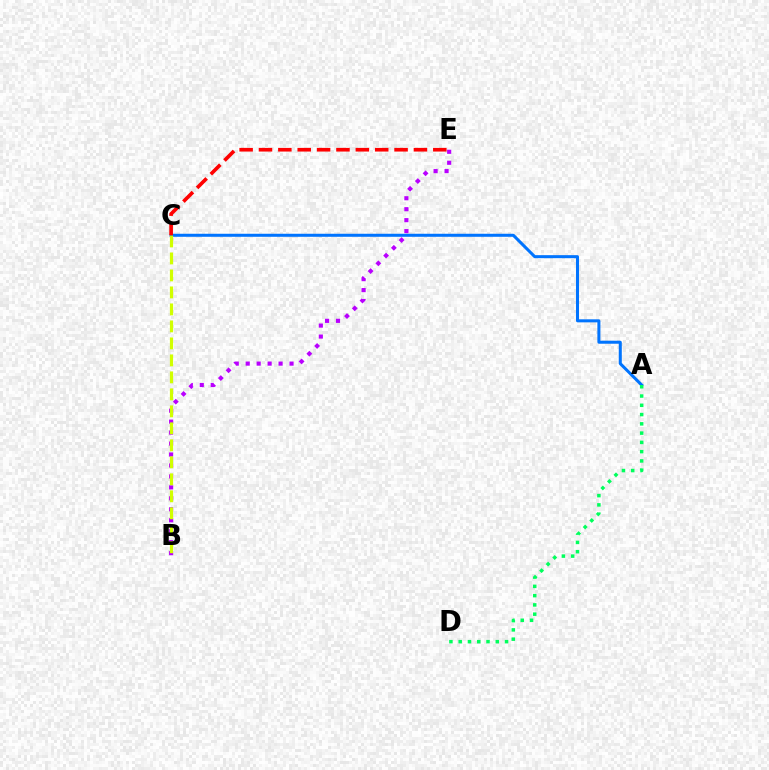{('B', 'E'): [{'color': '#b900ff', 'line_style': 'dotted', 'thickness': 2.98}], ('A', 'C'): [{'color': '#0074ff', 'line_style': 'solid', 'thickness': 2.18}], ('A', 'D'): [{'color': '#00ff5c', 'line_style': 'dotted', 'thickness': 2.52}], ('B', 'C'): [{'color': '#d1ff00', 'line_style': 'dashed', 'thickness': 2.31}], ('C', 'E'): [{'color': '#ff0000', 'line_style': 'dashed', 'thickness': 2.63}]}